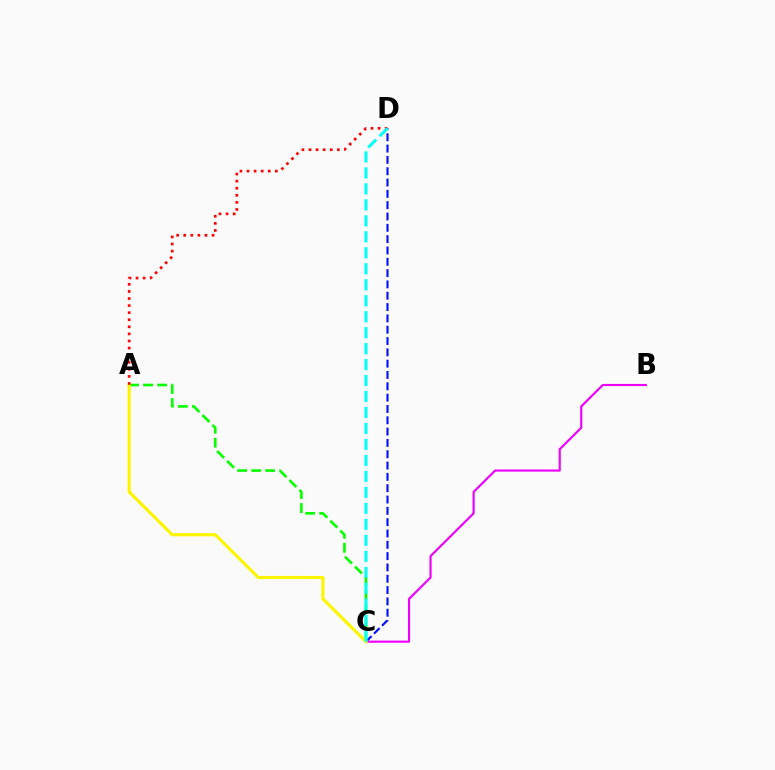{('C', 'D'): [{'color': '#0010ff', 'line_style': 'dashed', 'thickness': 1.54}, {'color': '#00fff6', 'line_style': 'dashed', 'thickness': 2.17}], ('B', 'C'): [{'color': '#ee00ff', 'line_style': 'solid', 'thickness': 1.54}], ('A', 'C'): [{'color': '#08ff00', 'line_style': 'dashed', 'thickness': 1.91}, {'color': '#fcf500', 'line_style': 'solid', 'thickness': 2.24}], ('A', 'D'): [{'color': '#ff0000', 'line_style': 'dotted', 'thickness': 1.92}]}